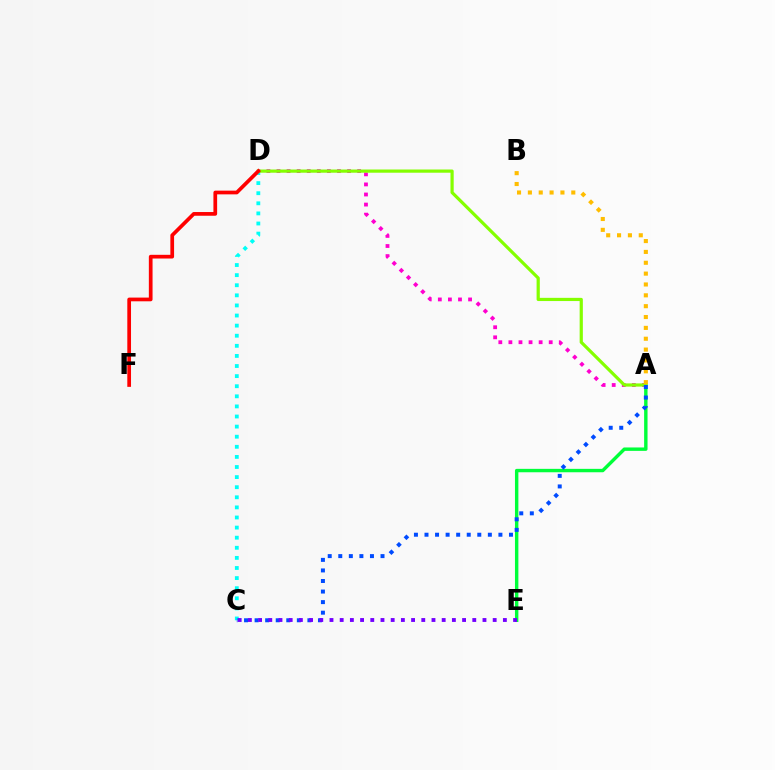{('A', 'E'): [{'color': '#00ff39', 'line_style': 'solid', 'thickness': 2.45}], ('A', 'D'): [{'color': '#ff00cf', 'line_style': 'dotted', 'thickness': 2.74}, {'color': '#84ff00', 'line_style': 'solid', 'thickness': 2.31}], ('C', 'D'): [{'color': '#00fff6', 'line_style': 'dotted', 'thickness': 2.74}], ('D', 'F'): [{'color': '#ff0000', 'line_style': 'solid', 'thickness': 2.67}], ('A', 'C'): [{'color': '#004bff', 'line_style': 'dotted', 'thickness': 2.87}], ('C', 'E'): [{'color': '#7200ff', 'line_style': 'dotted', 'thickness': 2.77}], ('A', 'B'): [{'color': '#ffbd00', 'line_style': 'dotted', 'thickness': 2.95}]}